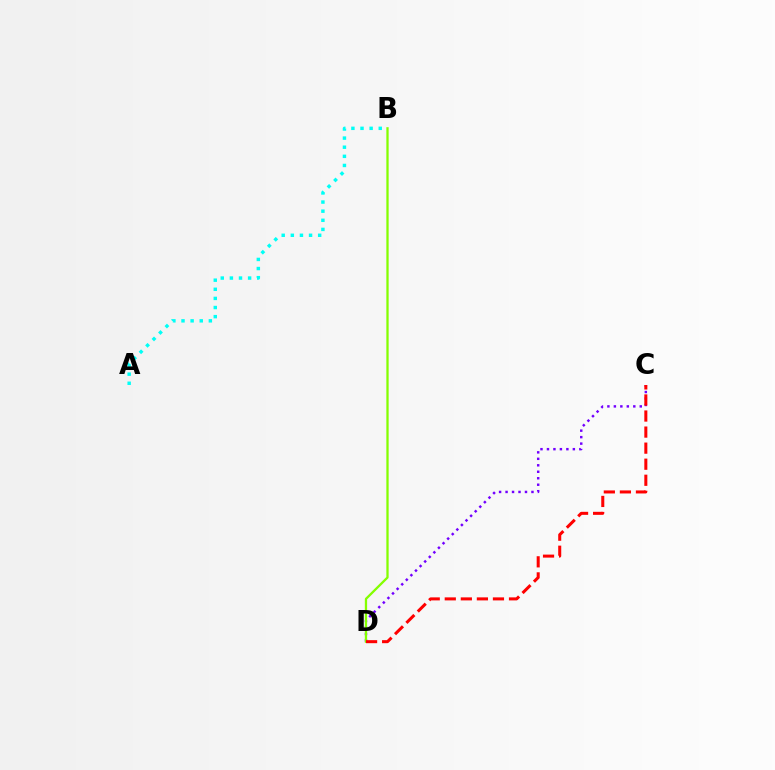{('C', 'D'): [{'color': '#7200ff', 'line_style': 'dotted', 'thickness': 1.76}, {'color': '#ff0000', 'line_style': 'dashed', 'thickness': 2.18}], ('A', 'B'): [{'color': '#00fff6', 'line_style': 'dotted', 'thickness': 2.48}], ('B', 'D'): [{'color': '#84ff00', 'line_style': 'solid', 'thickness': 1.65}]}